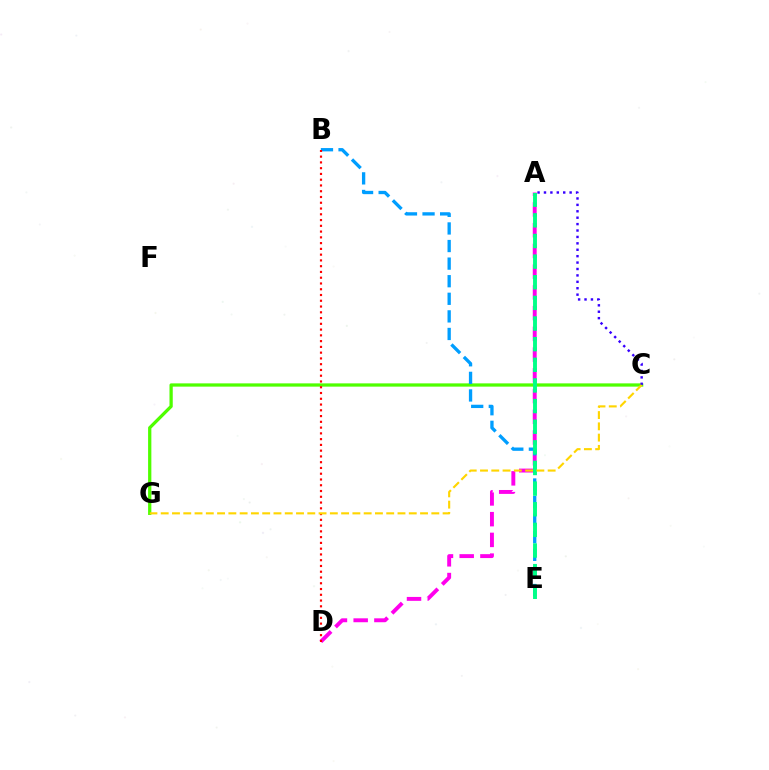{('A', 'D'): [{'color': '#ff00ed', 'line_style': 'dashed', 'thickness': 2.82}], ('C', 'G'): [{'color': '#4fff00', 'line_style': 'solid', 'thickness': 2.35}, {'color': '#ffd500', 'line_style': 'dashed', 'thickness': 1.53}], ('B', 'E'): [{'color': '#009eff', 'line_style': 'dashed', 'thickness': 2.39}], ('A', 'C'): [{'color': '#3700ff', 'line_style': 'dotted', 'thickness': 1.74}], ('B', 'D'): [{'color': '#ff0000', 'line_style': 'dotted', 'thickness': 1.57}], ('A', 'E'): [{'color': '#00ff86', 'line_style': 'dashed', 'thickness': 2.8}]}